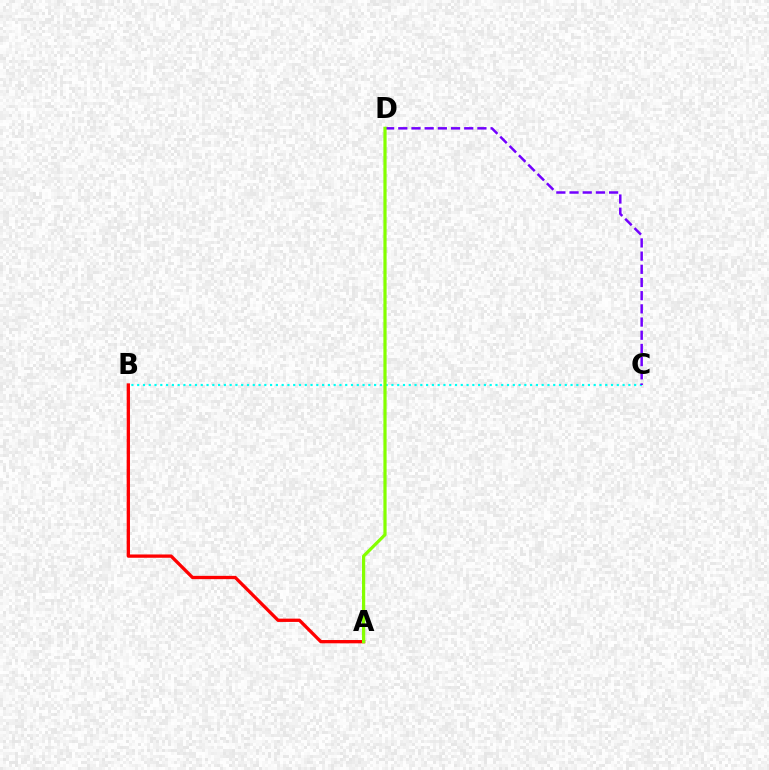{('B', 'C'): [{'color': '#00fff6', 'line_style': 'dotted', 'thickness': 1.57}], ('C', 'D'): [{'color': '#7200ff', 'line_style': 'dashed', 'thickness': 1.79}], ('A', 'B'): [{'color': '#ff0000', 'line_style': 'solid', 'thickness': 2.37}], ('A', 'D'): [{'color': '#84ff00', 'line_style': 'solid', 'thickness': 2.31}]}